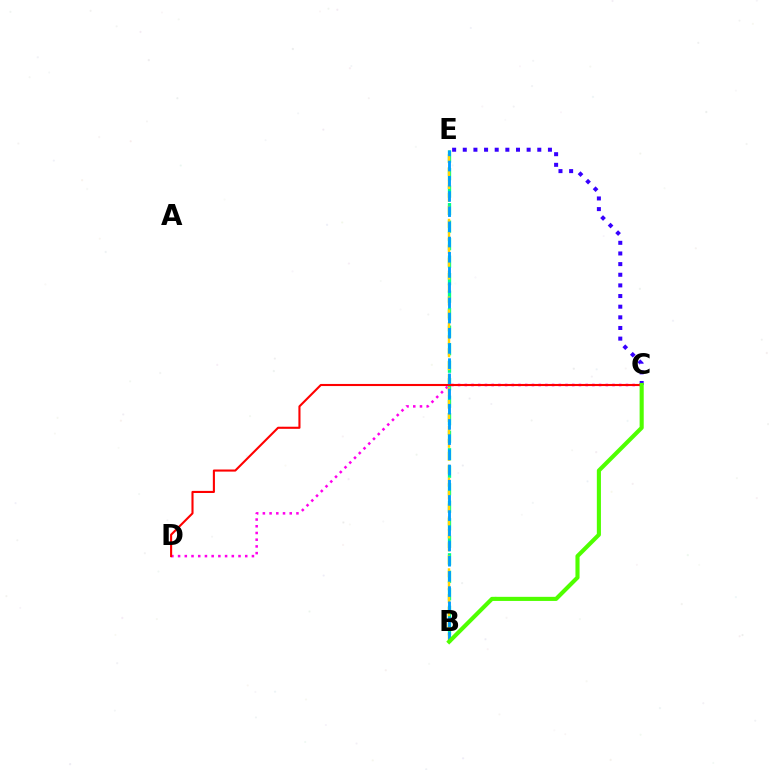{('C', 'D'): [{'color': '#ff00ed', 'line_style': 'dotted', 'thickness': 1.82}, {'color': '#ff0000', 'line_style': 'solid', 'thickness': 1.51}], ('C', 'E'): [{'color': '#3700ff', 'line_style': 'dotted', 'thickness': 2.89}], ('B', 'E'): [{'color': '#00ff86', 'line_style': 'dashed', 'thickness': 2.38}, {'color': '#ffd500', 'line_style': 'dashed', 'thickness': 1.76}, {'color': '#009eff', 'line_style': 'dashed', 'thickness': 2.06}], ('B', 'C'): [{'color': '#4fff00', 'line_style': 'solid', 'thickness': 2.96}]}